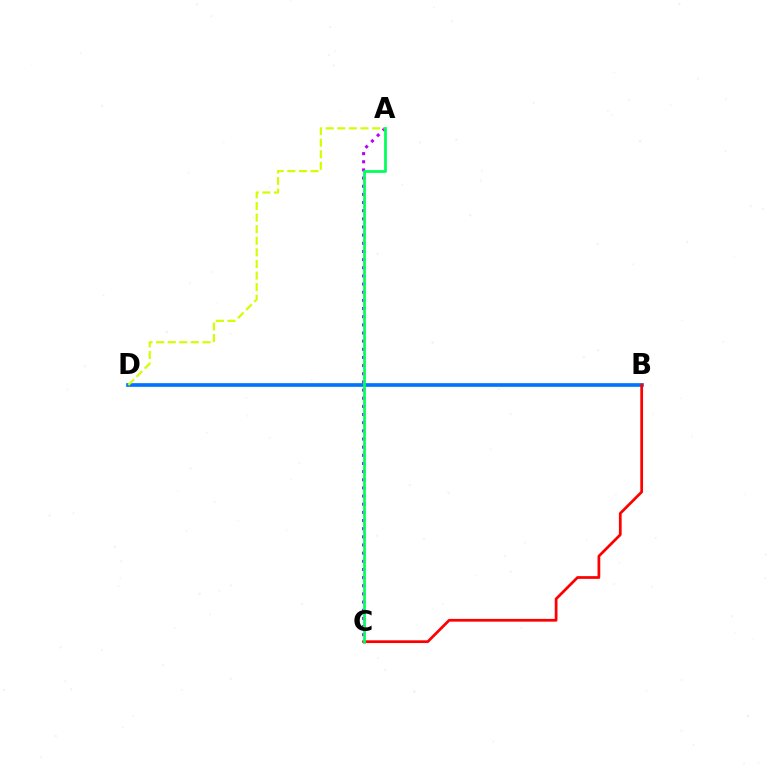{('B', 'D'): [{'color': '#0074ff', 'line_style': 'solid', 'thickness': 2.65}], ('A', 'C'): [{'color': '#b900ff', 'line_style': 'dotted', 'thickness': 2.22}, {'color': '#00ff5c', 'line_style': 'solid', 'thickness': 1.98}], ('B', 'C'): [{'color': '#ff0000', 'line_style': 'solid', 'thickness': 1.97}], ('A', 'D'): [{'color': '#d1ff00', 'line_style': 'dashed', 'thickness': 1.57}]}